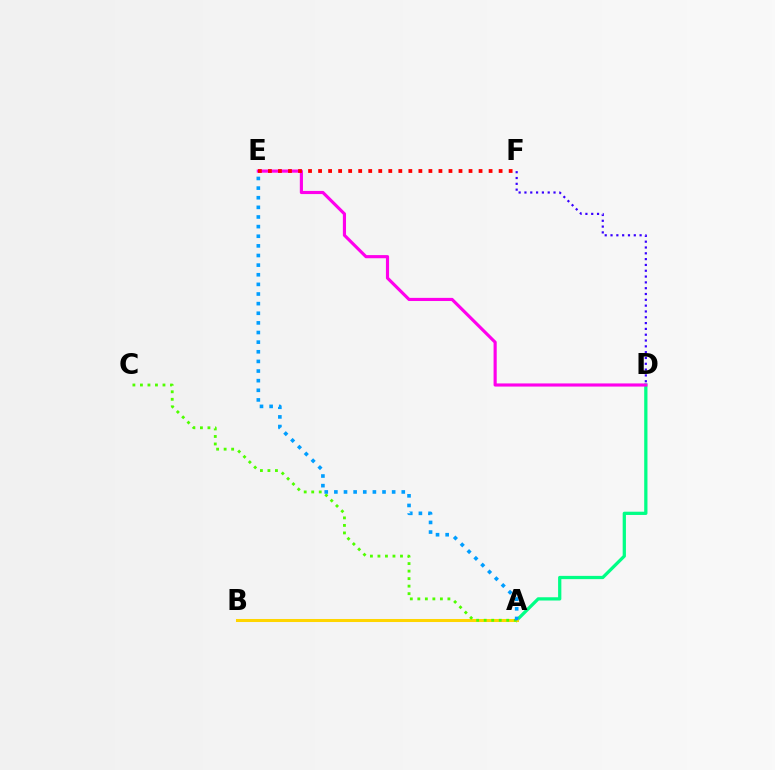{('A', 'D'): [{'color': '#00ff86', 'line_style': 'solid', 'thickness': 2.35}], ('A', 'B'): [{'color': '#ffd500', 'line_style': 'solid', 'thickness': 2.18}], ('A', 'C'): [{'color': '#4fff00', 'line_style': 'dotted', 'thickness': 2.04}], ('D', 'F'): [{'color': '#3700ff', 'line_style': 'dotted', 'thickness': 1.58}], ('D', 'E'): [{'color': '#ff00ed', 'line_style': 'solid', 'thickness': 2.26}], ('E', 'F'): [{'color': '#ff0000', 'line_style': 'dotted', 'thickness': 2.73}], ('A', 'E'): [{'color': '#009eff', 'line_style': 'dotted', 'thickness': 2.62}]}